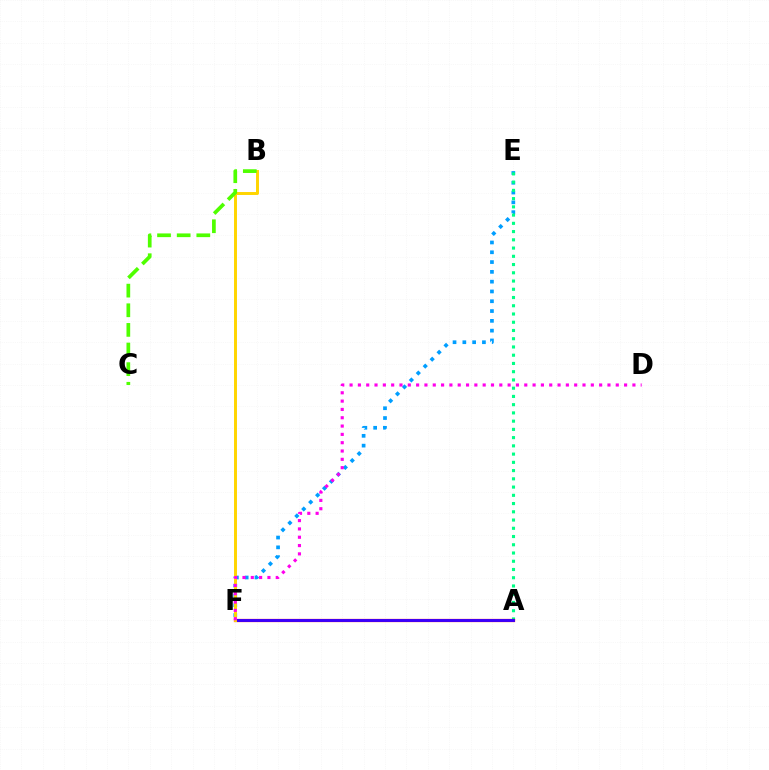{('E', 'F'): [{'color': '#009eff', 'line_style': 'dotted', 'thickness': 2.66}], ('A', 'E'): [{'color': '#00ff86', 'line_style': 'dotted', 'thickness': 2.24}], ('A', 'F'): [{'color': '#ff0000', 'line_style': 'solid', 'thickness': 2.32}, {'color': '#3700ff', 'line_style': 'solid', 'thickness': 2.07}], ('B', 'F'): [{'color': '#ffd500', 'line_style': 'solid', 'thickness': 2.13}], ('B', 'C'): [{'color': '#4fff00', 'line_style': 'dashed', 'thickness': 2.67}], ('D', 'F'): [{'color': '#ff00ed', 'line_style': 'dotted', 'thickness': 2.26}]}